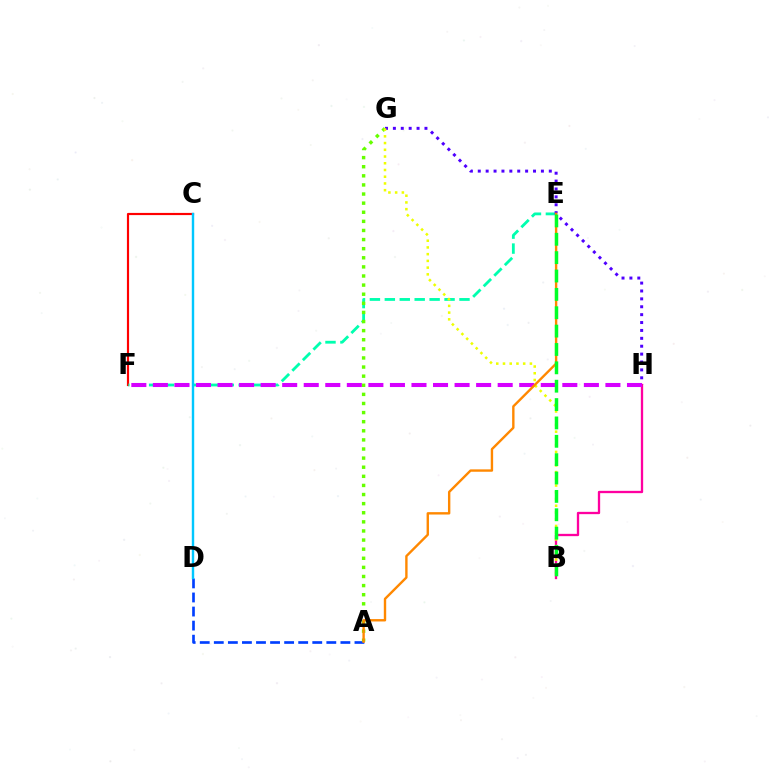{('C', 'F'): [{'color': '#ff0000', 'line_style': 'solid', 'thickness': 1.57}], ('E', 'F'): [{'color': '#00ffaf', 'line_style': 'dashed', 'thickness': 2.03}], ('G', 'H'): [{'color': '#4f00ff', 'line_style': 'dotted', 'thickness': 2.14}], ('B', 'H'): [{'color': '#ff00a0', 'line_style': 'solid', 'thickness': 1.67}], ('A', 'D'): [{'color': '#003fff', 'line_style': 'dashed', 'thickness': 1.91}], ('C', 'D'): [{'color': '#00c7ff', 'line_style': 'solid', 'thickness': 1.74}], ('A', 'G'): [{'color': '#66ff00', 'line_style': 'dotted', 'thickness': 2.47}], ('F', 'H'): [{'color': '#d600ff', 'line_style': 'dashed', 'thickness': 2.93}], ('B', 'G'): [{'color': '#eeff00', 'line_style': 'dotted', 'thickness': 1.83}], ('A', 'E'): [{'color': '#ff8800', 'line_style': 'solid', 'thickness': 1.72}], ('B', 'E'): [{'color': '#00ff27', 'line_style': 'dashed', 'thickness': 2.49}]}